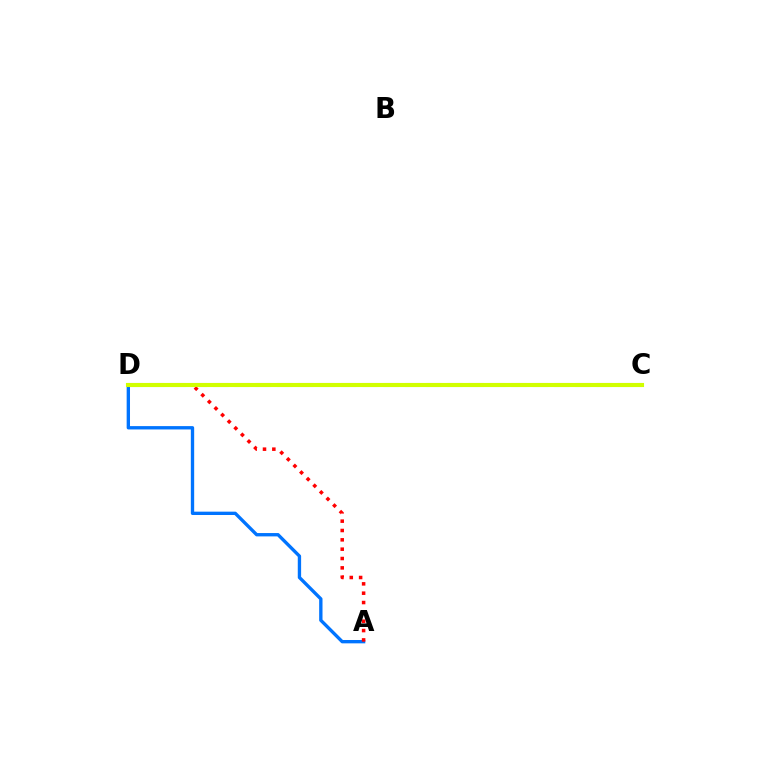{('C', 'D'): [{'color': '#00ff5c', 'line_style': 'dashed', 'thickness': 2.73}, {'color': '#b900ff', 'line_style': 'dashed', 'thickness': 2.9}, {'color': '#d1ff00', 'line_style': 'solid', 'thickness': 2.96}], ('A', 'D'): [{'color': '#0074ff', 'line_style': 'solid', 'thickness': 2.41}, {'color': '#ff0000', 'line_style': 'dotted', 'thickness': 2.54}]}